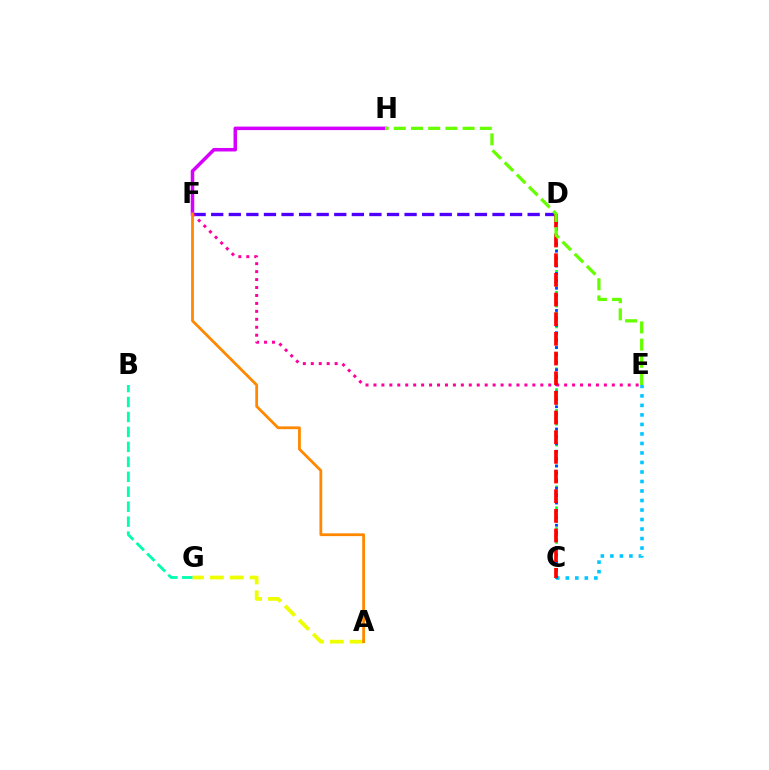{('C', 'E'): [{'color': '#00c7ff', 'line_style': 'dotted', 'thickness': 2.58}], ('F', 'H'): [{'color': '#d600ff', 'line_style': 'solid', 'thickness': 2.53}], ('A', 'G'): [{'color': '#eeff00', 'line_style': 'dashed', 'thickness': 2.7}], ('C', 'D'): [{'color': '#00ff27', 'line_style': 'dotted', 'thickness': 1.89}, {'color': '#003fff', 'line_style': 'dotted', 'thickness': 2.01}, {'color': '#ff0000', 'line_style': 'dashed', 'thickness': 2.67}], ('D', 'F'): [{'color': '#4f00ff', 'line_style': 'dashed', 'thickness': 2.39}], ('E', 'F'): [{'color': '#ff00a0', 'line_style': 'dotted', 'thickness': 2.16}], ('A', 'F'): [{'color': '#ff8800', 'line_style': 'solid', 'thickness': 2.01}], ('B', 'G'): [{'color': '#00ffaf', 'line_style': 'dashed', 'thickness': 2.03}], ('E', 'H'): [{'color': '#66ff00', 'line_style': 'dashed', 'thickness': 2.34}]}